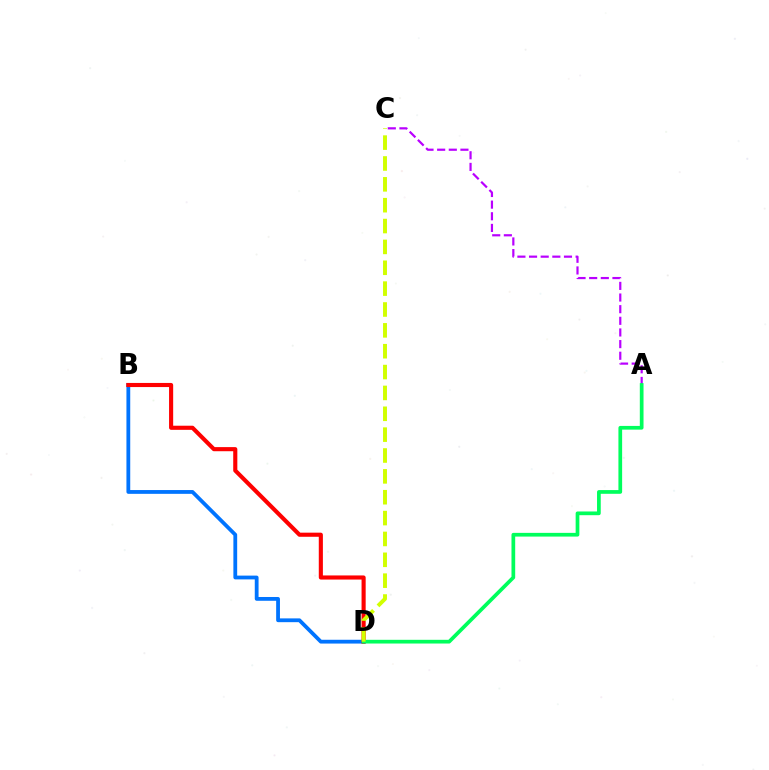{('A', 'C'): [{'color': '#b900ff', 'line_style': 'dashed', 'thickness': 1.58}], ('B', 'D'): [{'color': '#0074ff', 'line_style': 'solid', 'thickness': 2.73}, {'color': '#ff0000', 'line_style': 'solid', 'thickness': 2.96}], ('A', 'D'): [{'color': '#00ff5c', 'line_style': 'solid', 'thickness': 2.67}], ('C', 'D'): [{'color': '#d1ff00', 'line_style': 'dashed', 'thickness': 2.83}]}